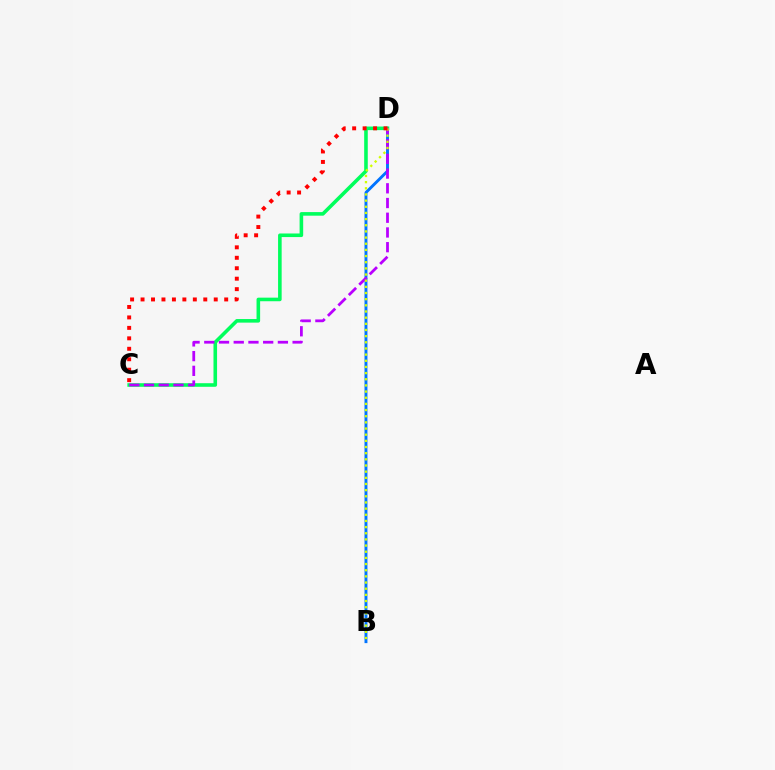{('B', 'D'): [{'color': '#0074ff', 'line_style': 'solid', 'thickness': 2.09}, {'color': '#d1ff00', 'line_style': 'dotted', 'thickness': 1.67}], ('C', 'D'): [{'color': '#00ff5c', 'line_style': 'solid', 'thickness': 2.58}, {'color': '#b900ff', 'line_style': 'dashed', 'thickness': 2.0}, {'color': '#ff0000', 'line_style': 'dotted', 'thickness': 2.84}]}